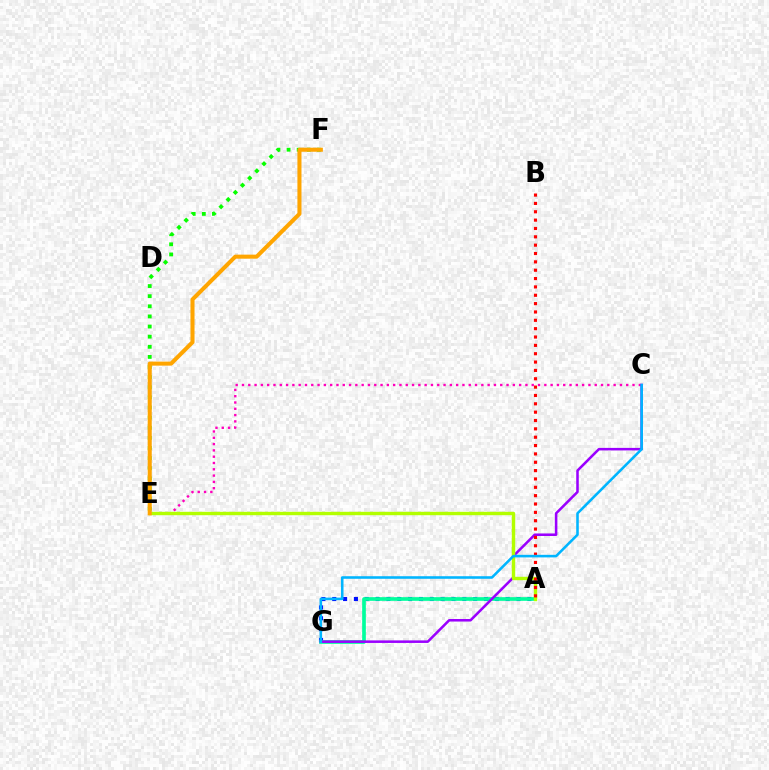{('A', 'G'): [{'color': '#0010ff', 'line_style': 'dotted', 'thickness': 2.95}, {'color': '#00ff9d', 'line_style': 'solid', 'thickness': 2.65}], ('C', 'E'): [{'color': '#ff00bd', 'line_style': 'dotted', 'thickness': 1.71}], ('C', 'G'): [{'color': '#9b00ff', 'line_style': 'solid', 'thickness': 1.83}, {'color': '#00b5ff', 'line_style': 'solid', 'thickness': 1.85}], ('A', 'E'): [{'color': '#b3ff00', 'line_style': 'solid', 'thickness': 2.46}], ('A', 'B'): [{'color': '#ff0000', 'line_style': 'dotted', 'thickness': 2.27}], ('E', 'F'): [{'color': '#08ff00', 'line_style': 'dotted', 'thickness': 2.75}, {'color': '#ffa500', 'line_style': 'solid', 'thickness': 2.92}]}